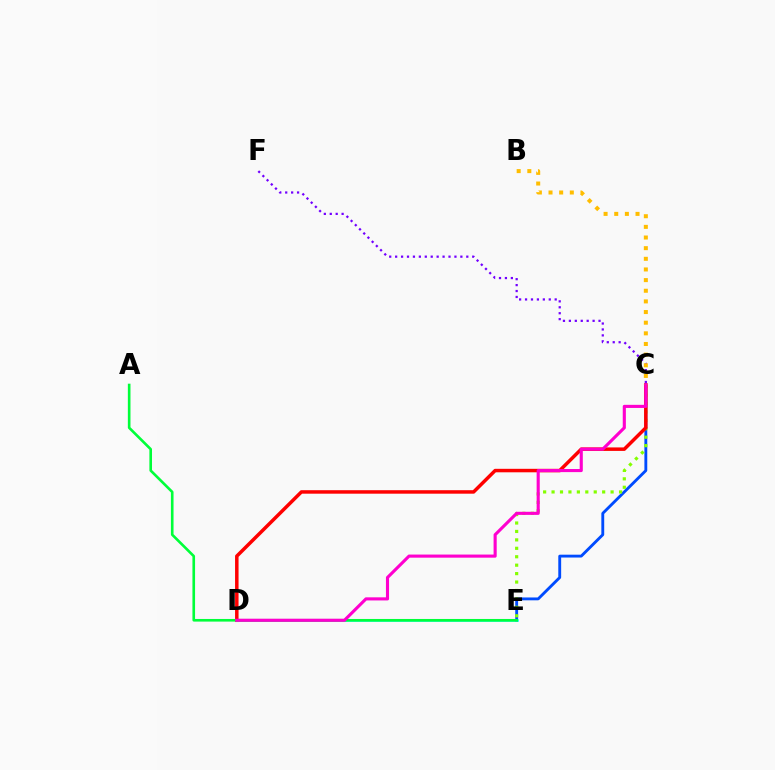{('C', 'E'): [{'color': '#004bff', 'line_style': 'solid', 'thickness': 2.06}, {'color': '#84ff00', 'line_style': 'dotted', 'thickness': 2.29}], ('C', 'D'): [{'color': '#ff0000', 'line_style': 'solid', 'thickness': 2.51}, {'color': '#ff00cf', 'line_style': 'solid', 'thickness': 2.24}], ('D', 'E'): [{'color': '#00fff6', 'line_style': 'solid', 'thickness': 1.83}], ('C', 'F'): [{'color': '#7200ff', 'line_style': 'dotted', 'thickness': 1.61}], ('B', 'C'): [{'color': '#ffbd00', 'line_style': 'dotted', 'thickness': 2.89}], ('A', 'E'): [{'color': '#00ff39', 'line_style': 'solid', 'thickness': 1.89}]}